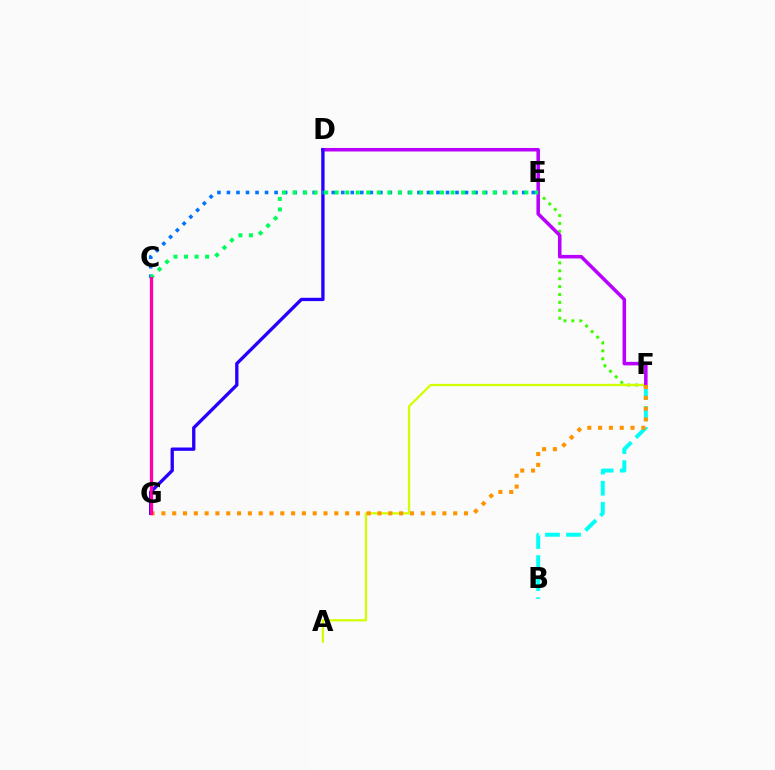{('C', 'G'): [{'color': '#ff0000', 'line_style': 'dotted', 'thickness': 2.11}, {'color': '#ff00ac', 'line_style': 'solid', 'thickness': 2.37}], ('E', 'F'): [{'color': '#3dff00', 'line_style': 'dotted', 'thickness': 2.14}], ('A', 'F'): [{'color': '#d1ff00', 'line_style': 'solid', 'thickness': 1.63}], ('B', 'F'): [{'color': '#00fff6', 'line_style': 'dashed', 'thickness': 2.86}], ('D', 'F'): [{'color': '#b900ff', 'line_style': 'solid', 'thickness': 2.54}], ('D', 'G'): [{'color': '#2500ff', 'line_style': 'solid', 'thickness': 2.39}], ('C', 'E'): [{'color': '#0074ff', 'line_style': 'dotted', 'thickness': 2.59}, {'color': '#00ff5c', 'line_style': 'dotted', 'thickness': 2.86}], ('F', 'G'): [{'color': '#ff9400', 'line_style': 'dotted', 'thickness': 2.94}]}